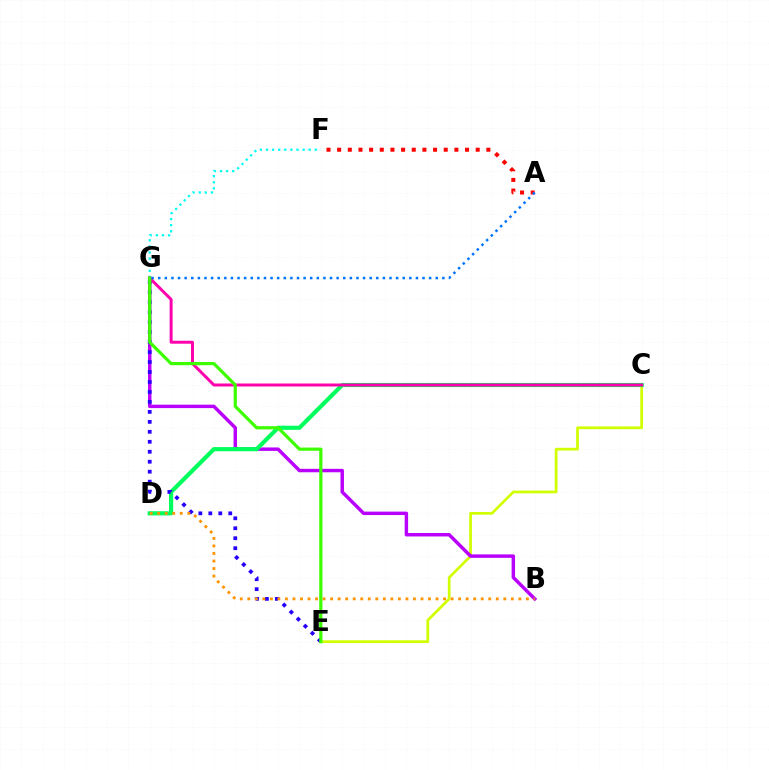{('C', 'E'): [{'color': '#d1ff00', 'line_style': 'solid', 'thickness': 1.96}], ('B', 'G'): [{'color': '#b900ff', 'line_style': 'solid', 'thickness': 2.48}], ('F', 'G'): [{'color': '#00fff6', 'line_style': 'dotted', 'thickness': 1.66}], ('C', 'D'): [{'color': '#00ff5c', 'line_style': 'solid', 'thickness': 3.0}], ('E', 'G'): [{'color': '#2500ff', 'line_style': 'dotted', 'thickness': 2.71}, {'color': '#3dff00', 'line_style': 'solid', 'thickness': 2.31}], ('C', 'G'): [{'color': '#ff00ac', 'line_style': 'solid', 'thickness': 2.13}], ('B', 'D'): [{'color': '#ff9400', 'line_style': 'dotted', 'thickness': 2.05}], ('A', 'F'): [{'color': '#ff0000', 'line_style': 'dotted', 'thickness': 2.9}], ('A', 'G'): [{'color': '#0074ff', 'line_style': 'dotted', 'thickness': 1.8}]}